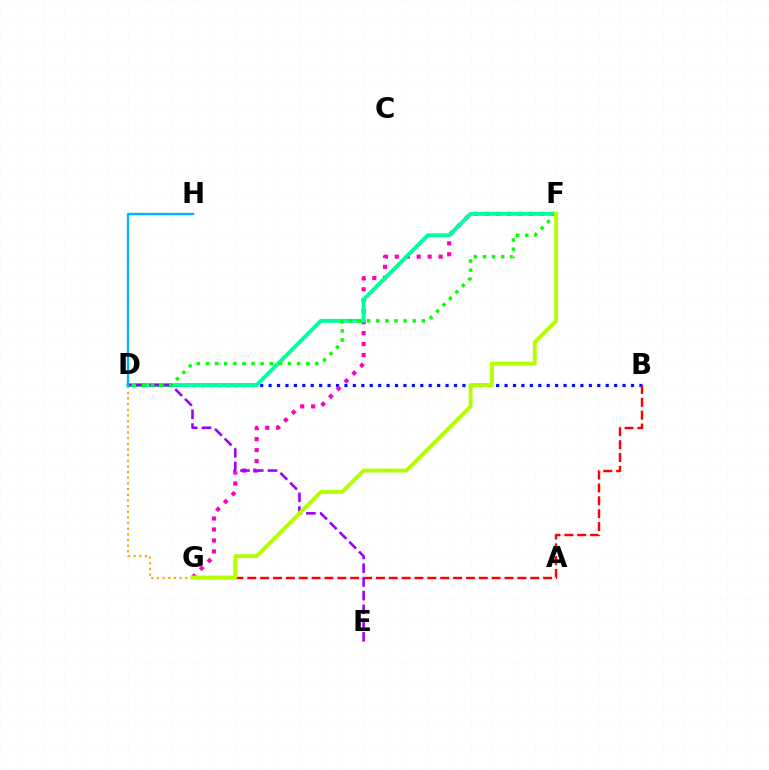{('B', 'D'): [{'color': '#0010ff', 'line_style': 'dotted', 'thickness': 2.29}], ('D', 'G'): [{'color': '#ffa500', 'line_style': 'dotted', 'thickness': 1.54}], ('F', 'G'): [{'color': '#ff00bd', 'line_style': 'dotted', 'thickness': 2.98}, {'color': '#b3ff00', 'line_style': 'solid', 'thickness': 2.78}], ('D', 'F'): [{'color': '#00ff9d', 'line_style': 'solid', 'thickness': 2.8}, {'color': '#08ff00', 'line_style': 'dotted', 'thickness': 2.48}], ('B', 'G'): [{'color': '#ff0000', 'line_style': 'dashed', 'thickness': 1.75}], ('D', 'E'): [{'color': '#9b00ff', 'line_style': 'dashed', 'thickness': 1.87}], ('D', 'H'): [{'color': '#00b5ff', 'line_style': 'solid', 'thickness': 1.68}]}